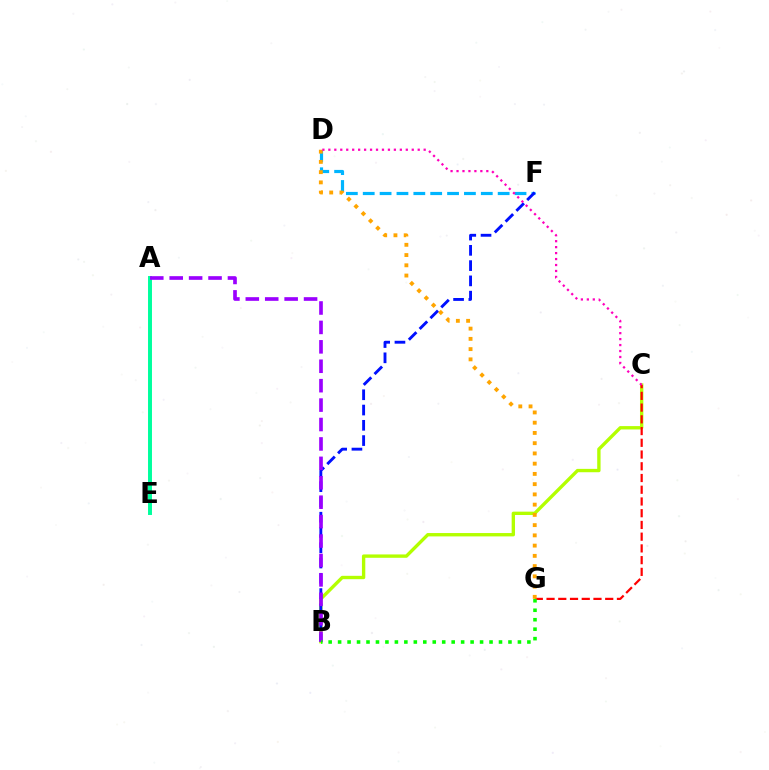{('B', 'C'): [{'color': '#b3ff00', 'line_style': 'solid', 'thickness': 2.42}], ('C', 'G'): [{'color': '#ff0000', 'line_style': 'dashed', 'thickness': 1.59}], ('D', 'F'): [{'color': '#00b5ff', 'line_style': 'dashed', 'thickness': 2.29}], ('B', 'F'): [{'color': '#0010ff', 'line_style': 'dashed', 'thickness': 2.07}], ('A', 'E'): [{'color': '#00ff9d', 'line_style': 'solid', 'thickness': 2.84}], ('D', 'G'): [{'color': '#ffa500', 'line_style': 'dotted', 'thickness': 2.78}], ('C', 'D'): [{'color': '#ff00bd', 'line_style': 'dotted', 'thickness': 1.62}], ('A', 'B'): [{'color': '#9b00ff', 'line_style': 'dashed', 'thickness': 2.64}], ('B', 'G'): [{'color': '#08ff00', 'line_style': 'dotted', 'thickness': 2.57}]}